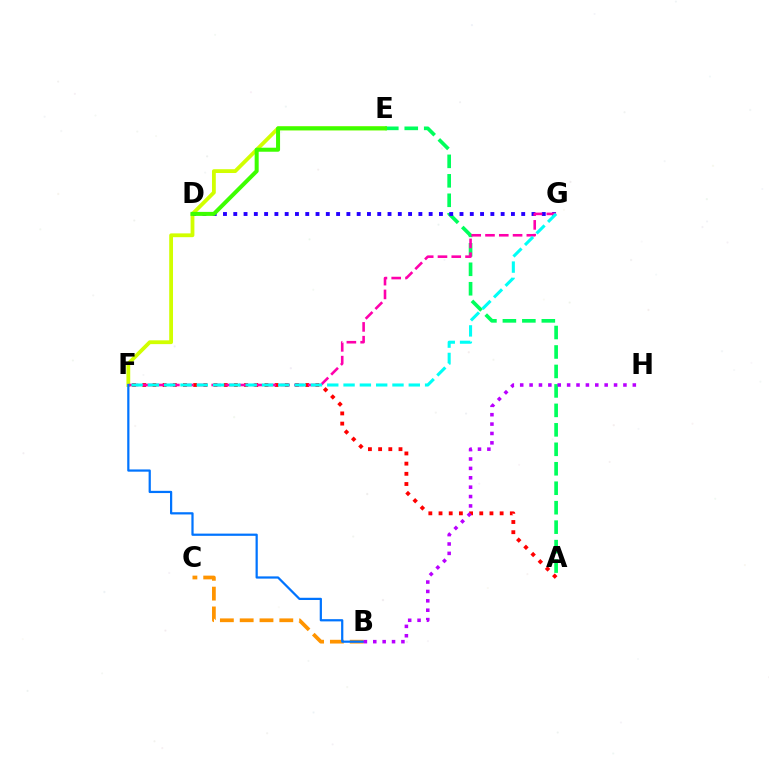{('E', 'F'): [{'color': '#d1ff00', 'line_style': 'solid', 'thickness': 2.73}], ('B', 'C'): [{'color': '#ff9400', 'line_style': 'dashed', 'thickness': 2.69}], ('A', 'F'): [{'color': '#ff0000', 'line_style': 'dotted', 'thickness': 2.77}], ('A', 'E'): [{'color': '#00ff5c', 'line_style': 'dashed', 'thickness': 2.64}], ('D', 'G'): [{'color': '#2500ff', 'line_style': 'dotted', 'thickness': 2.79}], ('F', 'G'): [{'color': '#ff00ac', 'line_style': 'dashed', 'thickness': 1.87}, {'color': '#00fff6', 'line_style': 'dashed', 'thickness': 2.22}], ('D', 'E'): [{'color': '#3dff00', 'line_style': 'solid', 'thickness': 2.89}], ('B', 'F'): [{'color': '#0074ff', 'line_style': 'solid', 'thickness': 1.61}], ('B', 'H'): [{'color': '#b900ff', 'line_style': 'dotted', 'thickness': 2.55}]}